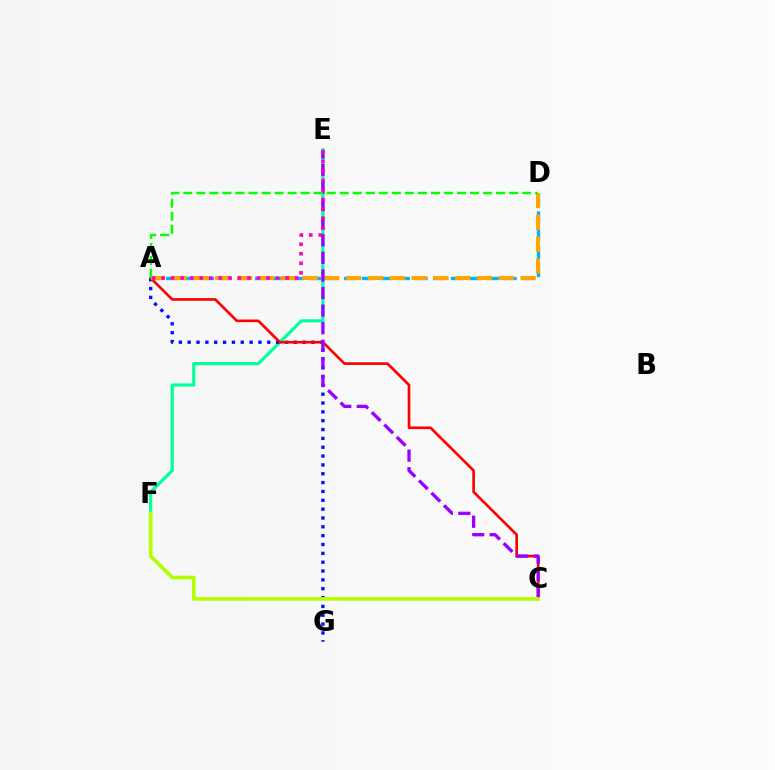{('E', 'F'): [{'color': '#00ff9d', 'line_style': 'solid', 'thickness': 2.27}], ('A', 'G'): [{'color': '#0010ff', 'line_style': 'dotted', 'thickness': 2.4}], ('A', 'C'): [{'color': '#ff0000', 'line_style': 'solid', 'thickness': 1.9}], ('A', 'D'): [{'color': '#00b5ff', 'line_style': 'dashed', 'thickness': 2.42}, {'color': '#ffa500', 'line_style': 'dashed', 'thickness': 2.96}, {'color': '#08ff00', 'line_style': 'dashed', 'thickness': 1.77}], ('C', 'E'): [{'color': '#9b00ff', 'line_style': 'dashed', 'thickness': 2.39}], ('A', 'E'): [{'color': '#ff00bd', 'line_style': 'dotted', 'thickness': 2.59}], ('C', 'F'): [{'color': '#b3ff00', 'line_style': 'solid', 'thickness': 2.64}]}